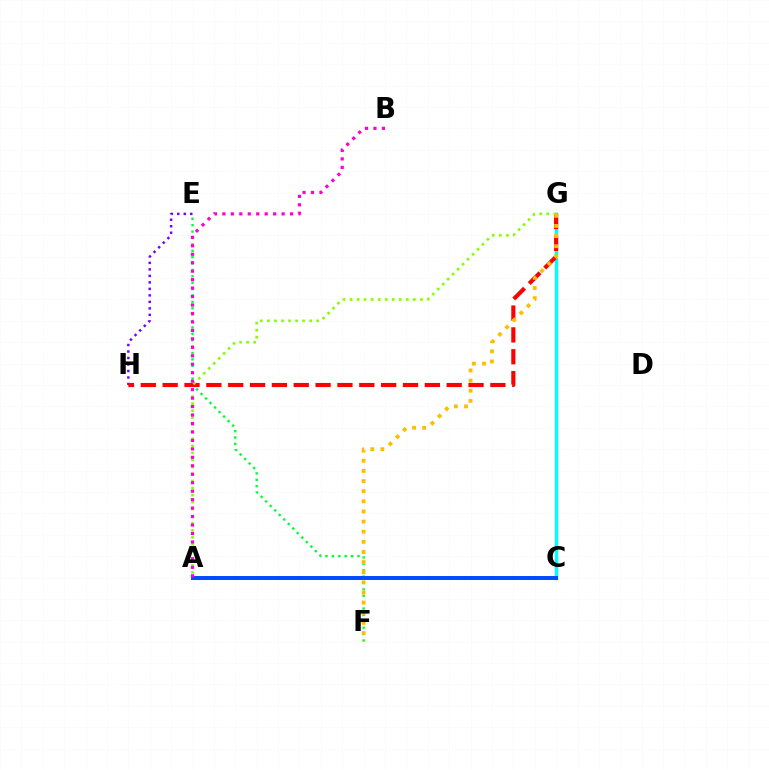{('C', 'G'): [{'color': '#00fff6', 'line_style': 'solid', 'thickness': 2.48}], ('E', 'F'): [{'color': '#00ff39', 'line_style': 'dotted', 'thickness': 1.74}], ('A', 'C'): [{'color': '#004bff', 'line_style': 'solid', 'thickness': 2.84}], ('E', 'H'): [{'color': '#7200ff', 'line_style': 'dotted', 'thickness': 1.77}], ('G', 'H'): [{'color': '#ff0000', 'line_style': 'dashed', 'thickness': 2.97}], ('A', 'G'): [{'color': '#84ff00', 'line_style': 'dotted', 'thickness': 1.91}], ('F', 'G'): [{'color': '#ffbd00', 'line_style': 'dotted', 'thickness': 2.75}], ('A', 'B'): [{'color': '#ff00cf', 'line_style': 'dotted', 'thickness': 2.3}]}